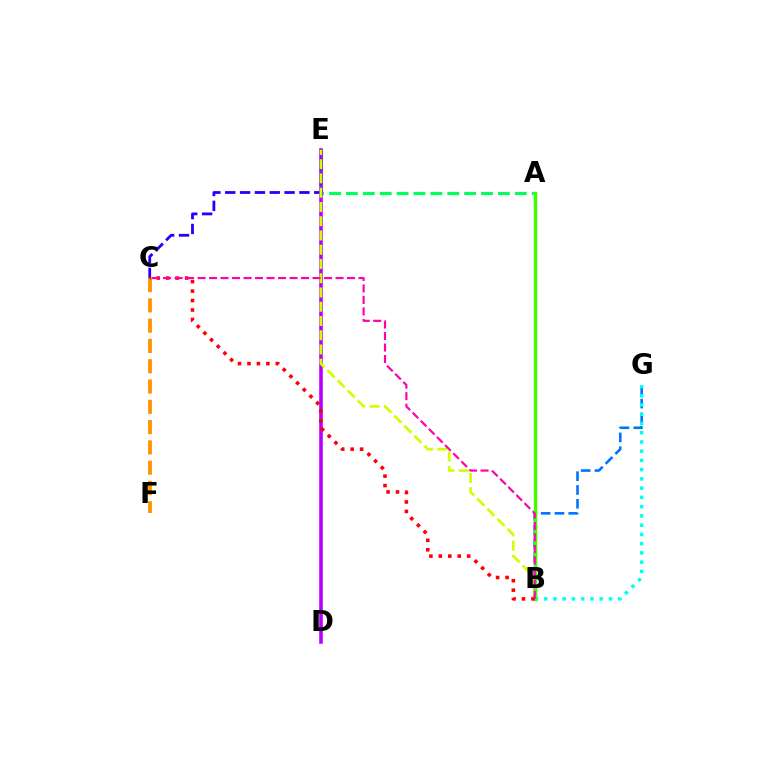{('B', 'G'): [{'color': '#0074ff', 'line_style': 'dashed', 'thickness': 1.87}, {'color': '#00fff6', 'line_style': 'dotted', 'thickness': 2.51}], ('A', 'E'): [{'color': '#00ff5c', 'line_style': 'dashed', 'thickness': 2.29}], ('D', 'E'): [{'color': '#b900ff', 'line_style': 'solid', 'thickness': 2.59}], ('C', 'E'): [{'color': '#2500ff', 'line_style': 'dashed', 'thickness': 2.02}], ('B', 'E'): [{'color': '#d1ff00', 'line_style': 'dashed', 'thickness': 1.94}], ('C', 'F'): [{'color': '#ff9400', 'line_style': 'dashed', 'thickness': 2.76}], ('A', 'B'): [{'color': '#3dff00', 'line_style': 'solid', 'thickness': 2.44}], ('B', 'C'): [{'color': '#ff0000', 'line_style': 'dotted', 'thickness': 2.57}, {'color': '#ff00ac', 'line_style': 'dashed', 'thickness': 1.56}]}